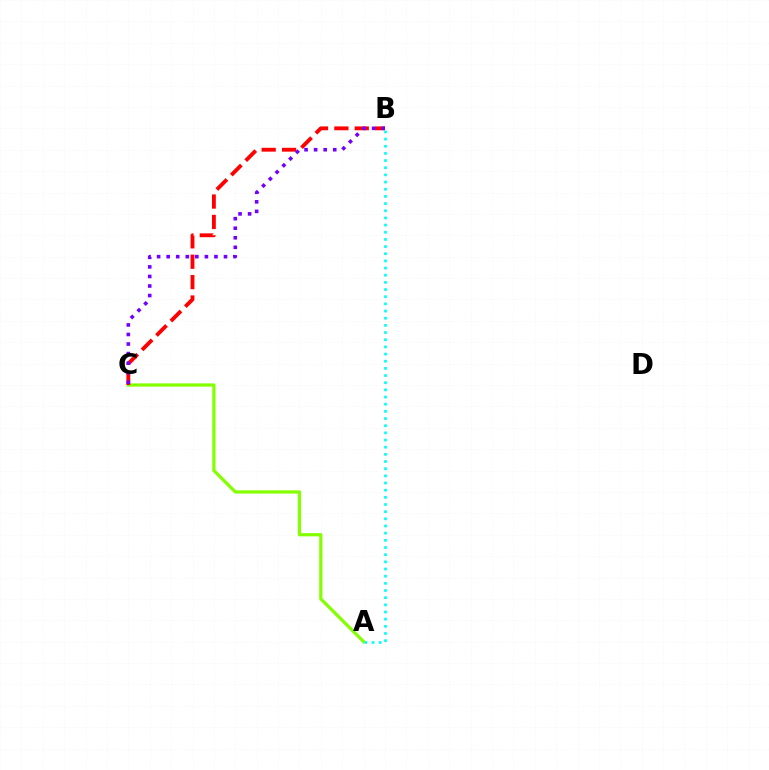{('A', 'C'): [{'color': '#84ff00', 'line_style': 'solid', 'thickness': 2.33}], ('B', 'C'): [{'color': '#ff0000', 'line_style': 'dashed', 'thickness': 2.77}, {'color': '#7200ff', 'line_style': 'dotted', 'thickness': 2.6}], ('A', 'B'): [{'color': '#00fff6', 'line_style': 'dotted', 'thickness': 1.95}]}